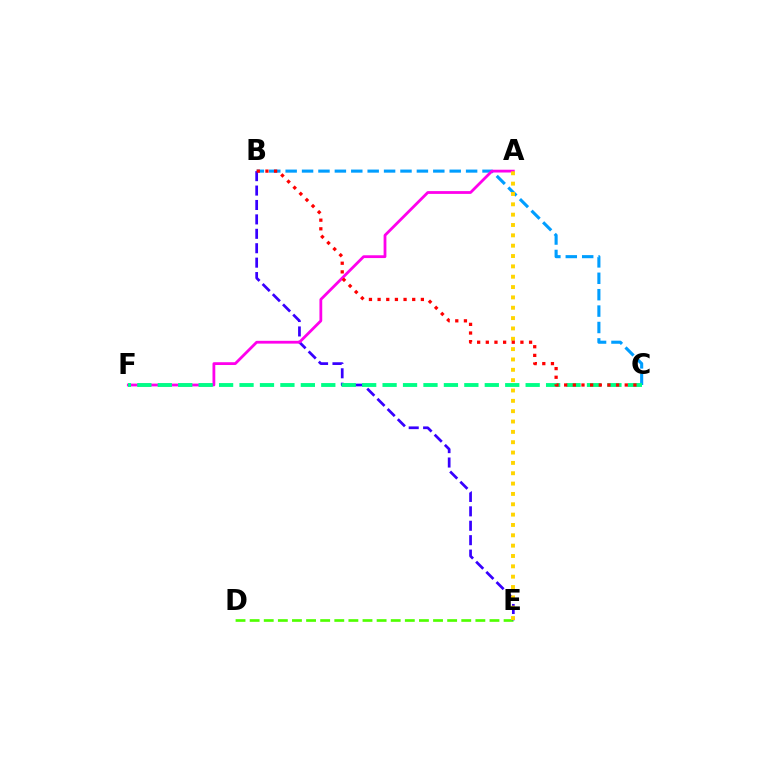{('D', 'E'): [{'color': '#4fff00', 'line_style': 'dashed', 'thickness': 1.92}], ('B', 'C'): [{'color': '#009eff', 'line_style': 'dashed', 'thickness': 2.23}, {'color': '#ff0000', 'line_style': 'dotted', 'thickness': 2.35}], ('B', 'E'): [{'color': '#3700ff', 'line_style': 'dashed', 'thickness': 1.96}], ('A', 'F'): [{'color': '#ff00ed', 'line_style': 'solid', 'thickness': 2.01}], ('C', 'F'): [{'color': '#00ff86', 'line_style': 'dashed', 'thickness': 2.78}], ('A', 'E'): [{'color': '#ffd500', 'line_style': 'dotted', 'thickness': 2.81}]}